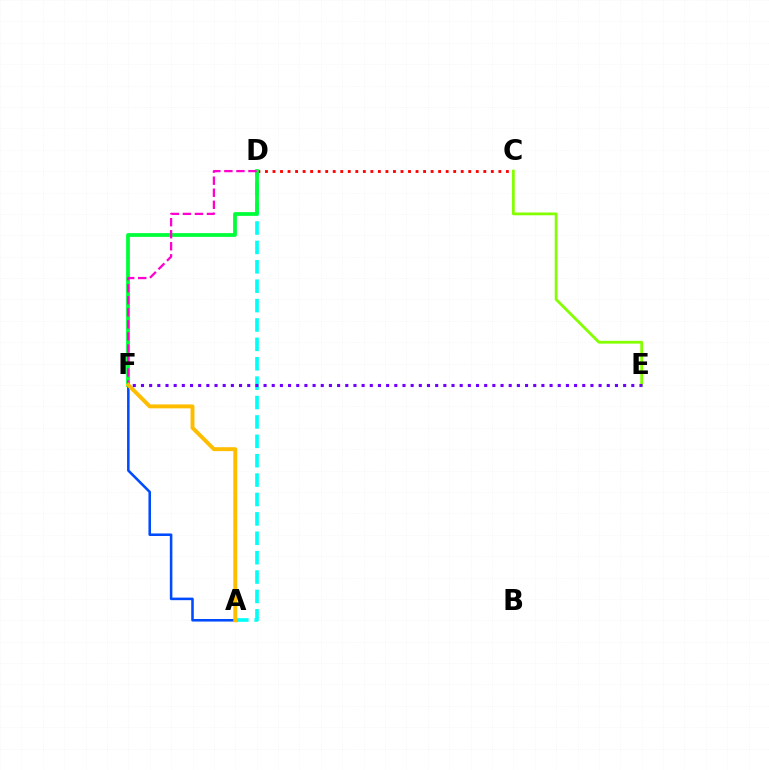{('A', 'D'): [{'color': '#00fff6', 'line_style': 'dashed', 'thickness': 2.63}], ('C', 'E'): [{'color': '#84ff00', 'line_style': 'solid', 'thickness': 2.01}], ('C', 'D'): [{'color': '#ff0000', 'line_style': 'dotted', 'thickness': 2.05}], ('D', 'F'): [{'color': '#00ff39', 'line_style': 'solid', 'thickness': 2.71}, {'color': '#ff00cf', 'line_style': 'dashed', 'thickness': 1.64}], ('A', 'F'): [{'color': '#004bff', 'line_style': 'solid', 'thickness': 1.84}, {'color': '#ffbd00', 'line_style': 'solid', 'thickness': 2.83}], ('E', 'F'): [{'color': '#7200ff', 'line_style': 'dotted', 'thickness': 2.22}]}